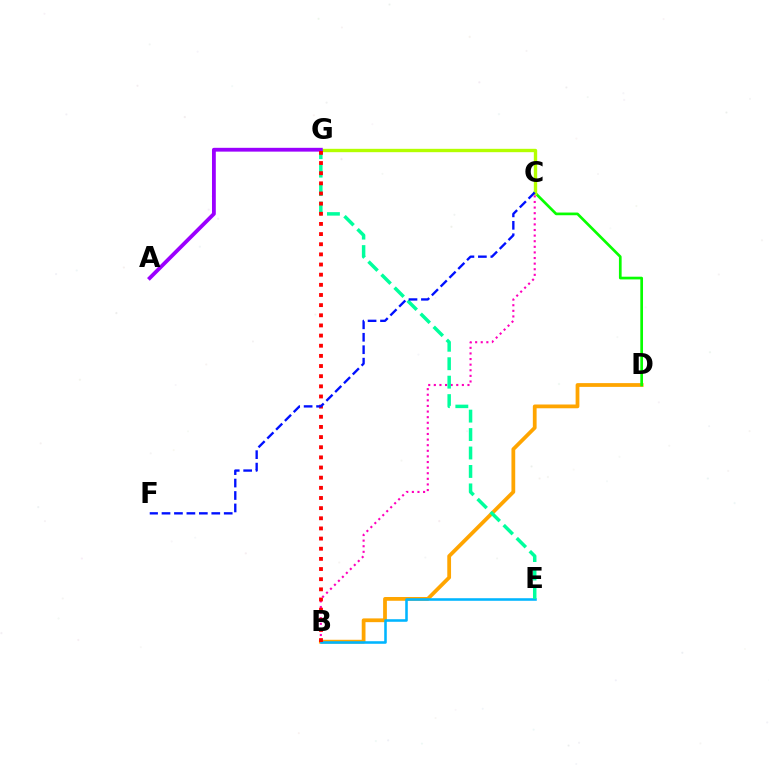{('B', 'D'): [{'color': '#ffa500', 'line_style': 'solid', 'thickness': 2.71}], ('C', 'D'): [{'color': '#08ff00', 'line_style': 'solid', 'thickness': 1.94}], ('B', 'C'): [{'color': '#ff00bd', 'line_style': 'dotted', 'thickness': 1.52}], ('B', 'E'): [{'color': '#00b5ff', 'line_style': 'solid', 'thickness': 1.85}], ('C', 'G'): [{'color': '#b3ff00', 'line_style': 'solid', 'thickness': 2.42}], ('E', 'G'): [{'color': '#00ff9d', 'line_style': 'dashed', 'thickness': 2.51}], ('A', 'G'): [{'color': '#9b00ff', 'line_style': 'solid', 'thickness': 2.74}], ('B', 'G'): [{'color': '#ff0000', 'line_style': 'dotted', 'thickness': 2.76}], ('C', 'F'): [{'color': '#0010ff', 'line_style': 'dashed', 'thickness': 1.69}]}